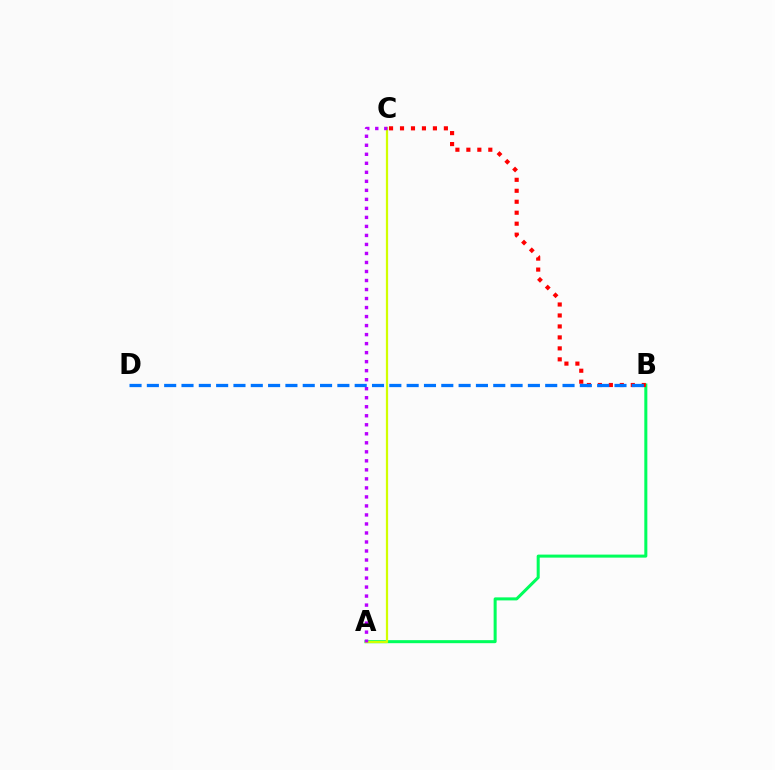{('A', 'B'): [{'color': '#00ff5c', 'line_style': 'solid', 'thickness': 2.18}], ('B', 'C'): [{'color': '#ff0000', 'line_style': 'dotted', 'thickness': 2.98}], ('A', 'C'): [{'color': '#d1ff00', 'line_style': 'solid', 'thickness': 1.61}, {'color': '#b900ff', 'line_style': 'dotted', 'thickness': 2.45}], ('B', 'D'): [{'color': '#0074ff', 'line_style': 'dashed', 'thickness': 2.35}]}